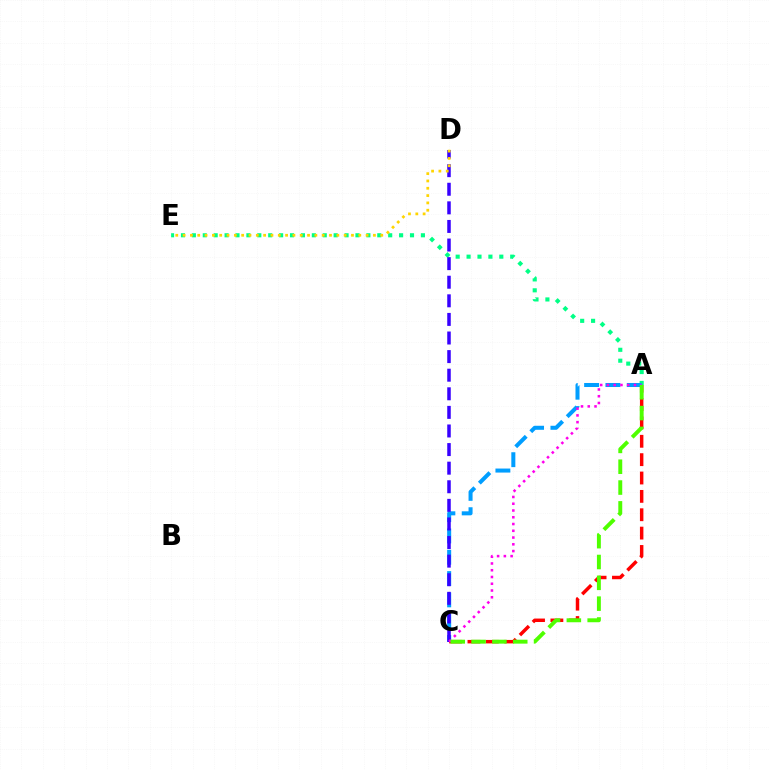{('A', 'E'): [{'color': '#00ff86', 'line_style': 'dotted', 'thickness': 2.96}], ('A', 'C'): [{'color': '#009eff', 'line_style': 'dashed', 'thickness': 2.9}, {'color': '#ff0000', 'line_style': 'dashed', 'thickness': 2.49}, {'color': '#ff00ed', 'line_style': 'dotted', 'thickness': 1.84}, {'color': '#4fff00', 'line_style': 'dashed', 'thickness': 2.83}], ('C', 'D'): [{'color': '#3700ff', 'line_style': 'dashed', 'thickness': 2.53}], ('D', 'E'): [{'color': '#ffd500', 'line_style': 'dotted', 'thickness': 1.99}]}